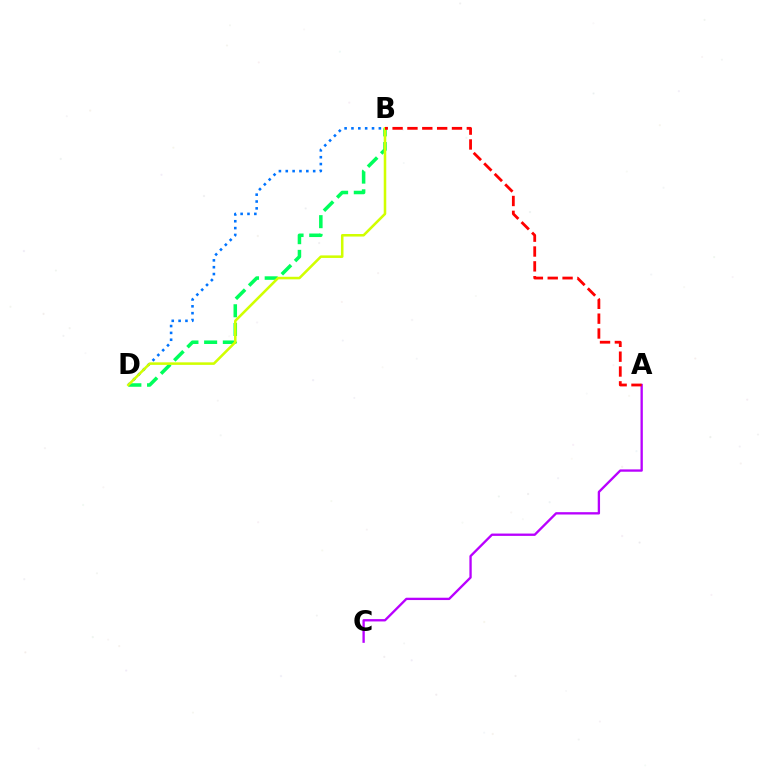{('A', 'C'): [{'color': '#b900ff', 'line_style': 'solid', 'thickness': 1.68}], ('B', 'D'): [{'color': '#00ff5c', 'line_style': 'dashed', 'thickness': 2.54}, {'color': '#0074ff', 'line_style': 'dotted', 'thickness': 1.86}, {'color': '#d1ff00', 'line_style': 'solid', 'thickness': 1.83}], ('A', 'B'): [{'color': '#ff0000', 'line_style': 'dashed', 'thickness': 2.02}]}